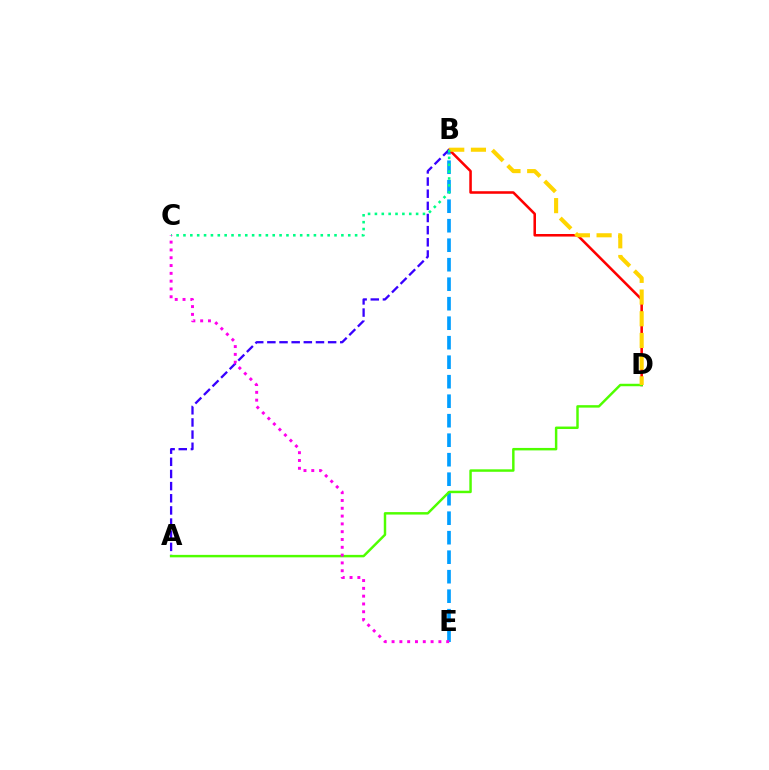{('B', 'E'): [{'color': '#009eff', 'line_style': 'dashed', 'thickness': 2.65}], ('B', 'D'): [{'color': '#ff0000', 'line_style': 'solid', 'thickness': 1.84}, {'color': '#ffd500', 'line_style': 'dashed', 'thickness': 2.95}], ('A', 'B'): [{'color': '#3700ff', 'line_style': 'dashed', 'thickness': 1.65}], ('A', 'D'): [{'color': '#4fff00', 'line_style': 'solid', 'thickness': 1.77}], ('B', 'C'): [{'color': '#00ff86', 'line_style': 'dotted', 'thickness': 1.87}], ('C', 'E'): [{'color': '#ff00ed', 'line_style': 'dotted', 'thickness': 2.12}]}